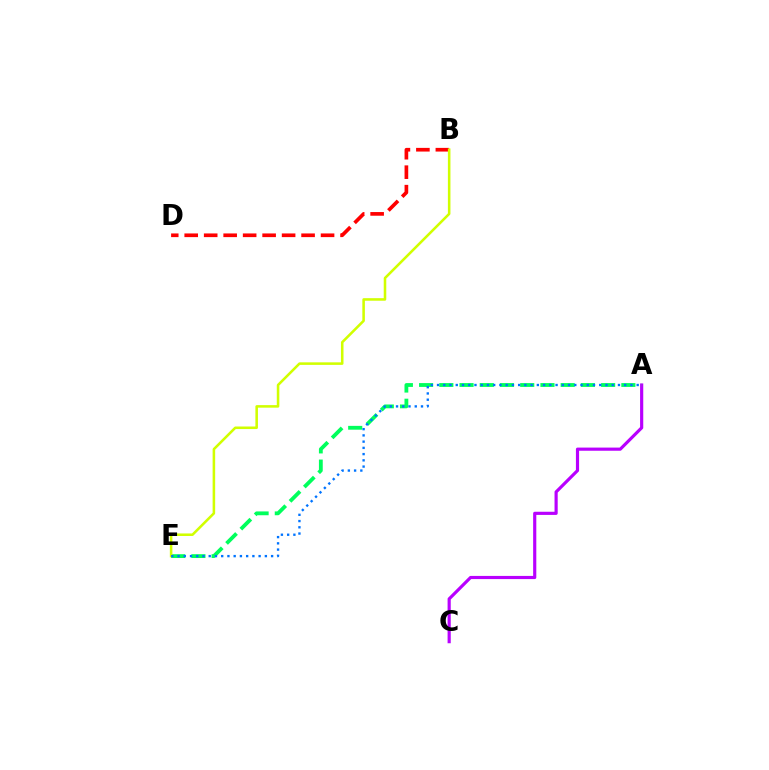{('A', 'C'): [{'color': '#b900ff', 'line_style': 'solid', 'thickness': 2.28}], ('B', 'D'): [{'color': '#ff0000', 'line_style': 'dashed', 'thickness': 2.65}], ('A', 'E'): [{'color': '#00ff5c', 'line_style': 'dashed', 'thickness': 2.75}, {'color': '#0074ff', 'line_style': 'dotted', 'thickness': 1.7}], ('B', 'E'): [{'color': '#d1ff00', 'line_style': 'solid', 'thickness': 1.84}]}